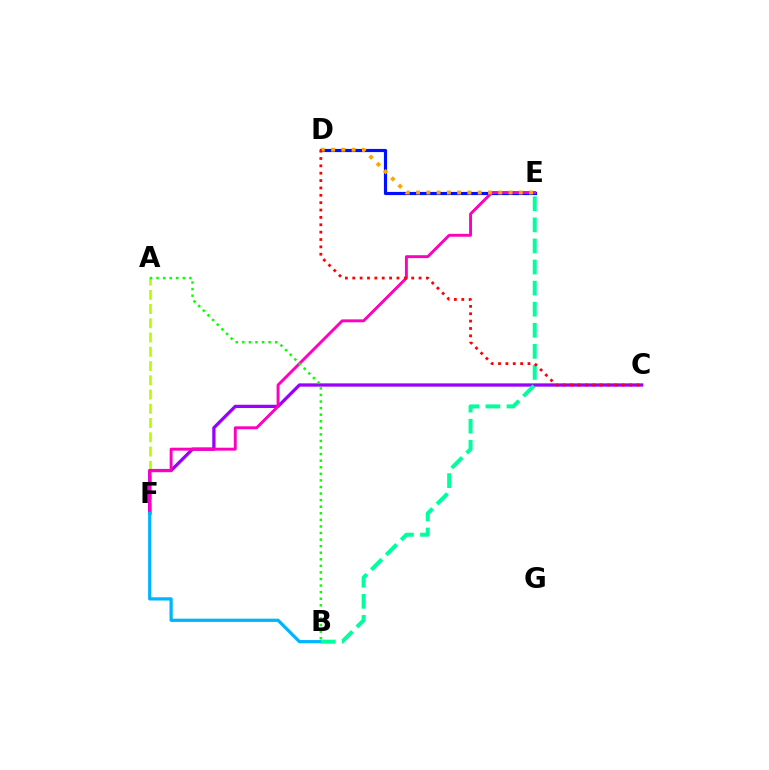{('D', 'E'): [{'color': '#0010ff', 'line_style': 'solid', 'thickness': 2.28}, {'color': '#ffa500', 'line_style': 'dotted', 'thickness': 2.79}], ('A', 'F'): [{'color': '#b3ff00', 'line_style': 'dashed', 'thickness': 1.94}], ('C', 'F'): [{'color': '#9b00ff', 'line_style': 'solid', 'thickness': 2.36}], ('E', 'F'): [{'color': '#ff00bd', 'line_style': 'solid', 'thickness': 2.1}], ('B', 'F'): [{'color': '#00b5ff', 'line_style': 'solid', 'thickness': 2.33}], ('B', 'E'): [{'color': '#00ff9d', 'line_style': 'dashed', 'thickness': 2.86}], ('A', 'B'): [{'color': '#08ff00', 'line_style': 'dotted', 'thickness': 1.79}], ('C', 'D'): [{'color': '#ff0000', 'line_style': 'dotted', 'thickness': 2.0}]}